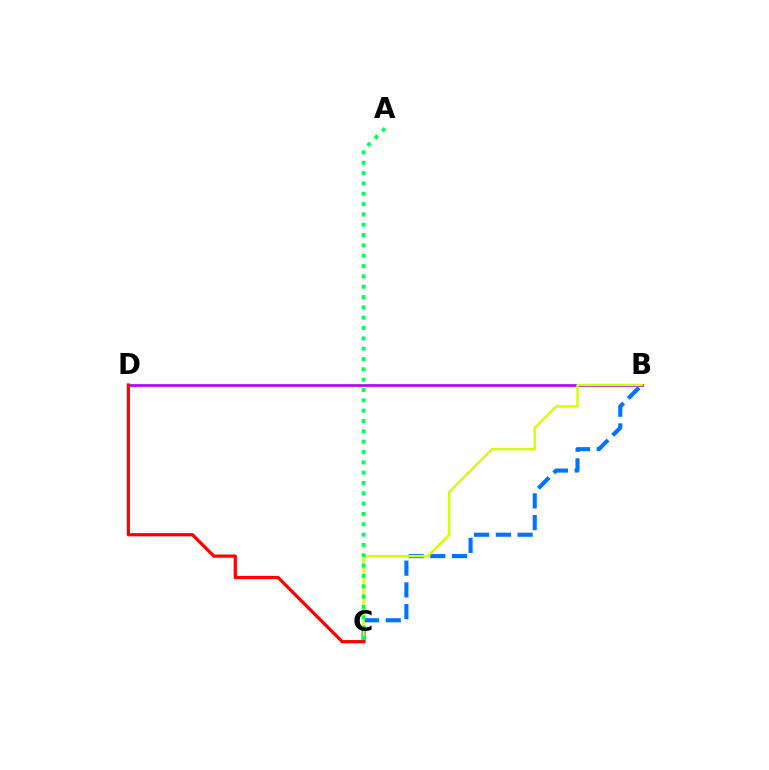{('B', 'D'): [{'color': '#b900ff', 'line_style': 'solid', 'thickness': 1.96}], ('B', 'C'): [{'color': '#0074ff', 'line_style': 'dashed', 'thickness': 2.95}, {'color': '#d1ff00', 'line_style': 'solid', 'thickness': 1.69}], ('C', 'D'): [{'color': '#ff0000', 'line_style': 'solid', 'thickness': 2.32}], ('A', 'C'): [{'color': '#00ff5c', 'line_style': 'dotted', 'thickness': 2.81}]}